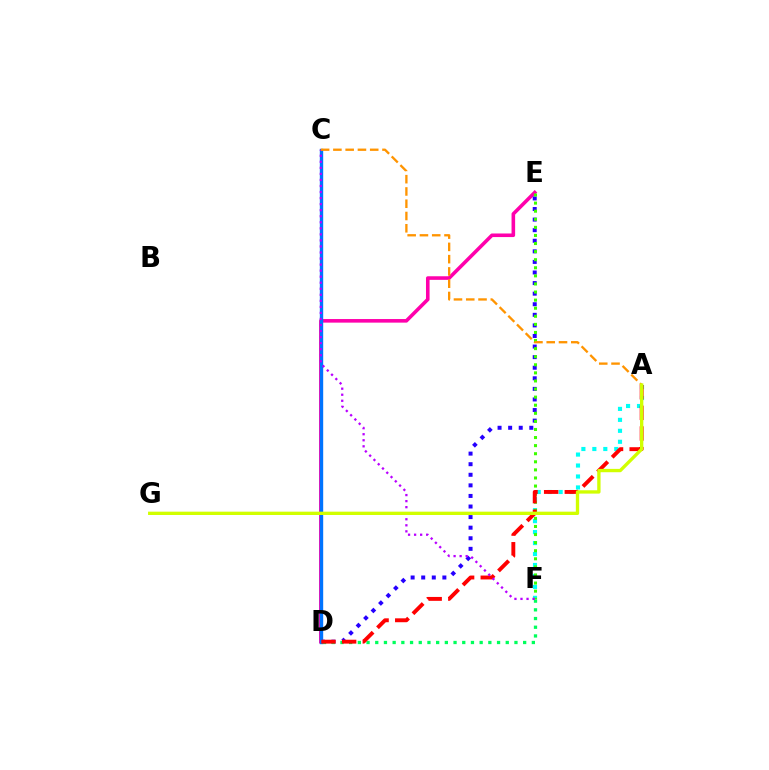{('D', 'E'): [{'color': '#ff00ac', 'line_style': 'solid', 'thickness': 2.58}, {'color': '#2500ff', 'line_style': 'dotted', 'thickness': 2.87}], ('C', 'D'): [{'color': '#0074ff', 'line_style': 'solid', 'thickness': 2.43}], ('A', 'F'): [{'color': '#00fff6', 'line_style': 'dotted', 'thickness': 2.98}], ('E', 'F'): [{'color': '#3dff00', 'line_style': 'dotted', 'thickness': 2.2}], ('D', 'F'): [{'color': '#00ff5c', 'line_style': 'dotted', 'thickness': 2.36}], ('A', 'D'): [{'color': '#ff0000', 'line_style': 'dashed', 'thickness': 2.81}], ('C', 'F'): [{'color': '#b900ff', 'line_style': 'dotted', 'thickness': 1.64}], ('A', 'C'): [{'color': '#ff9400', 'line_style': 'dashed', 'thickness': 1.67}], ('A', 'G'): [{'color': '#d1ff00', 'line_style': 'solid', 'thickness': 2.4}]}